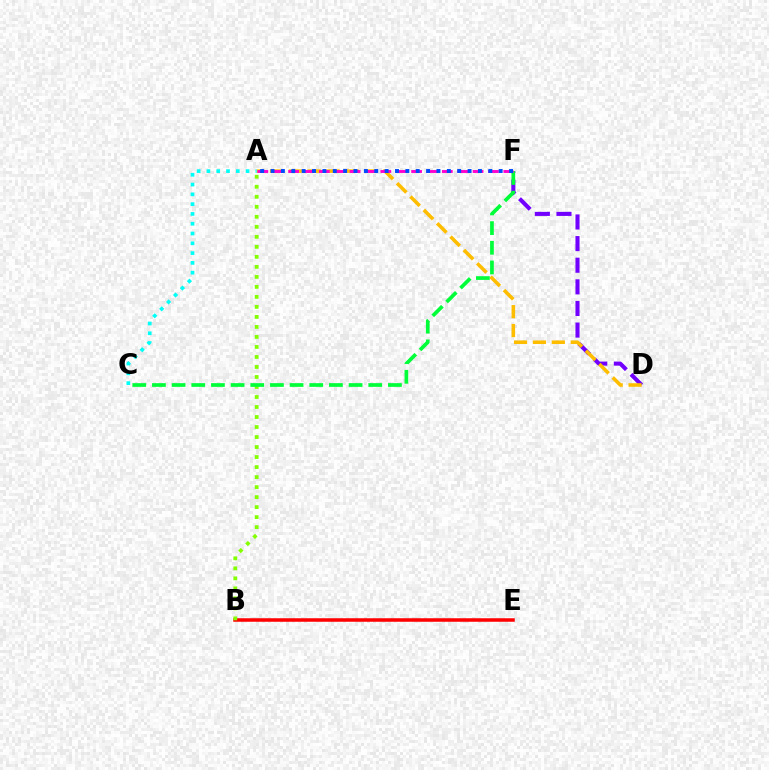{('D', 'F'): [{'color': '#7200ff', 'line_style': 'dashed', 'thickness': 2.94}], ('B', 'E'): [{'color': '#ff0000', 'line_style': 'solid', 'thickness': 2.54}], ('A', 'B'): [{'color': '#84ff00', 'line_style': 'dotted', 'thickness': 2.72}], ('A', 'D'): [{'color': '#ffbd00', 'line_style': 'dashed', 'thickness': 2.57}], ('C', 'F'): [{'color': '#00ff39', 'line_style': 'dashed', 'thickness': 2.67}], ('A', 'F'): [{'color': '#ff00cf', 'line_style': 'dashed', 'thickness': 2.09}, {'color': '#004bff', 'line_style': 'dotted', 'thickness': 2.82}], ('A', 'C'): [{'color': '#00fff6', 'line_style': 'dotted', 'thickness': 2.66}]}